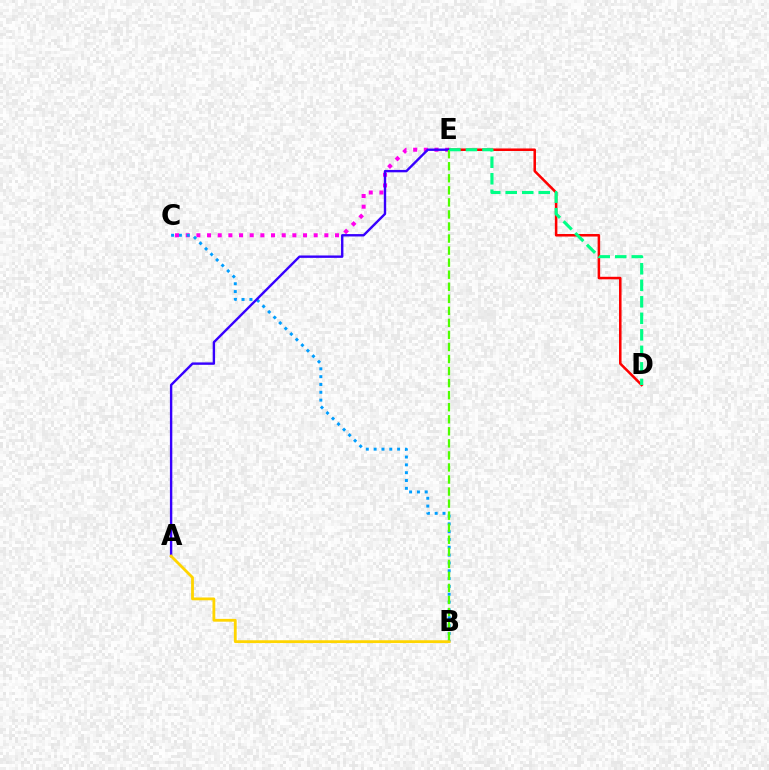{('C', 'E'): [{'color': '#ff00ed', 'line_style': 'dotted', 'thickness': 2.9}], ('D', 'E'): [{'color': '#ff0000', 'line_style': 'solid', 'thickness': 1.82}, {'color': '#00ff86', 'line_style': 'dashed', 'thickness': 2.24}], ('B', 'C'): [{'color': '#009eff', 'line_style': 'dotted', 'thickness': 2.13}], ('A', 'E'): [{'color': '#3700ff', 'line_style': 'solid', 'thickness': 1.72}], ('B', 'E'): [{'color': '#4fff00', 'line_style': 'dashed', 'thickness': 1.64}], ('A', 'B'): [{'color': '#ffd500', 'line_style': 'solid', 'thickness': 2.03}]}